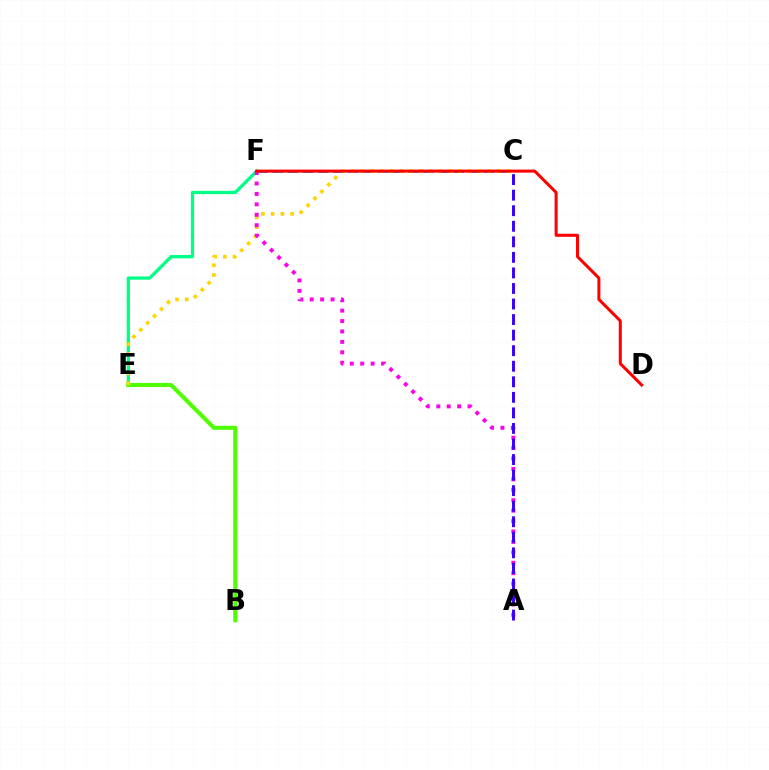{('E', 'F'): [{'color': '#00ff86', 'line_style': 'solid', 'thickness': 2.35}], ('C', 'F'): [{'color': '#009eff', 'line_style': 'dashed', 'thickness': 2.05}], ('B', 'E'): [{'color': '#4fff00', 'line_style': 'solid', 'thickness': 2.94}], ('C', 'E'): [{'color': '#ffd500', 'line_style': 'dotted', 'thickness': 2.65}], ('A', 'F'): [{'color': '#ff00ed', 'line_style': 'dotted', 'thickness': 2.83}], ('A', 'C'): [{'color': '#3700ff', 'line_style': 'dashed', 'thickness': 2.11}], ('D', 'F'): [{'color': '#ff0000', 'line_style': 'solid', 'thickness': 2.18}]}